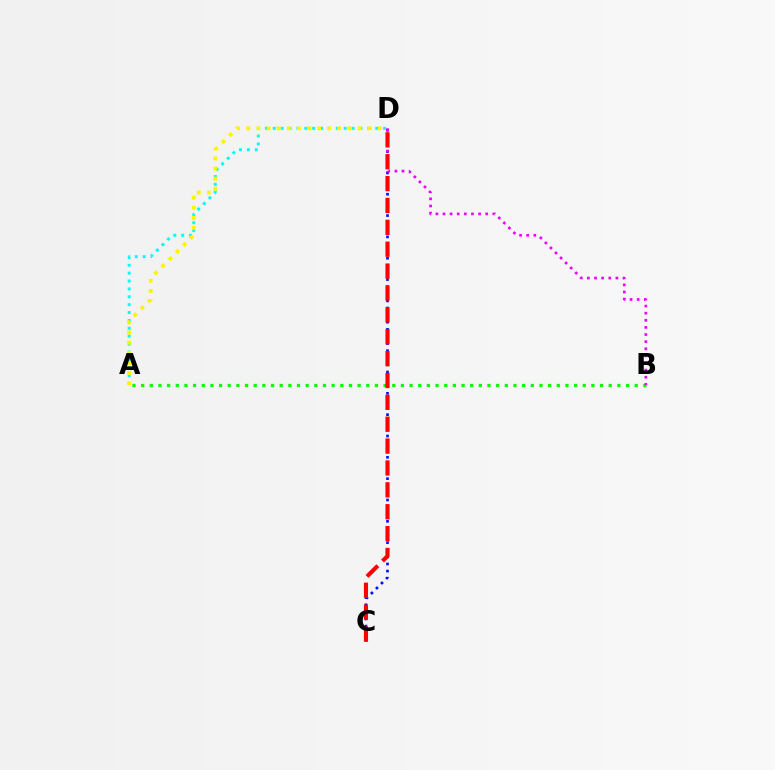{('A', 'D'): [{'color': '#00fff6', 'line_style': 'dotted', 'thickness': 2.14}, {'color': '#fcf500', 'line_style': 'dotted', 'thickness': 2.75}], ('C', 'D'): [{'color': '#0010ff', 'line_style': 'dotted', 'thickness': 1.93}, {'color': '#ff0000', 'line_style': 'dashed', 'thickness': 2.97}], ('A', 'B'): [{'color': '#08ff00', 'line_style': 'dotted', 'thickness': 2.35}], ('B', 'D'): [{'color': '#ee00ff', 'line_style': 'dotted', 'thickness': 1.93}]}